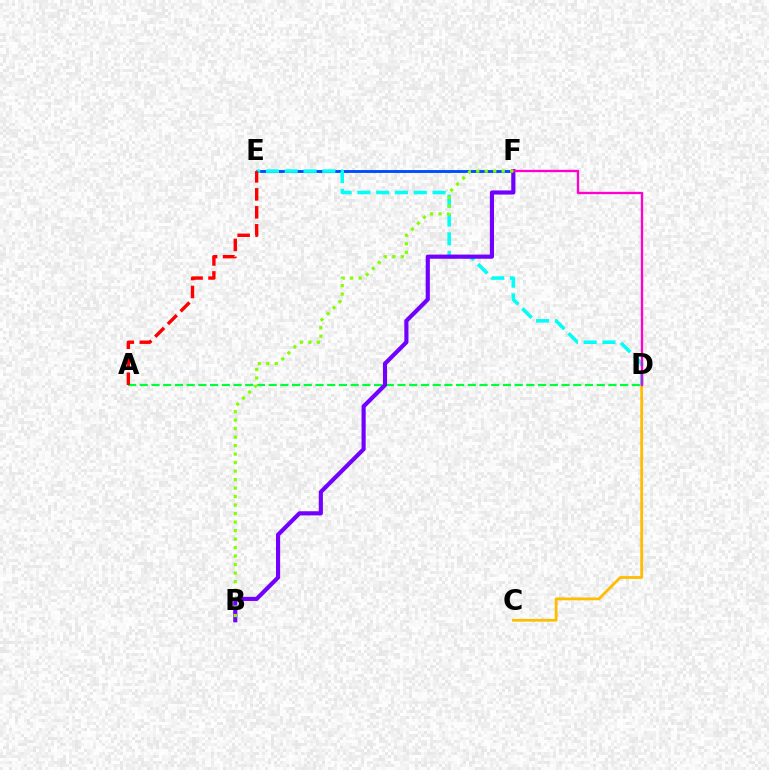{('C', 'D'): [{'color': '#ffbd00', 'line_style': 'solid', 'thickness': 2.01}], ('E', 'F'): [{'color': '#004bff', 'line_style': 'solid', 'thickness': 2.07}], ('D', 'E'): [{'color': '#00fff6', 'line_style': 'dashed', 'thickness': 2.55}], ('A', 'D'): [{'color': '#00ff39', 'line_style': 'dashed', 'thickness': 1.59}], ('B', 'F'): [{'color': '#7200ff', 'line_style': 'solid', 'thickness': 2.99}, {'color': '#84ff00', 'line_style': 'dotted', 'thickness': 2.31}], ('A', 'E'): [{'color': '#ff0000', 'line_style': 'dashed', 'thickness': 2.44}], ('D', 'F'): [{'color': '#ff00cf', 'line_style': 'solid', 'thickness': 1.68}]}